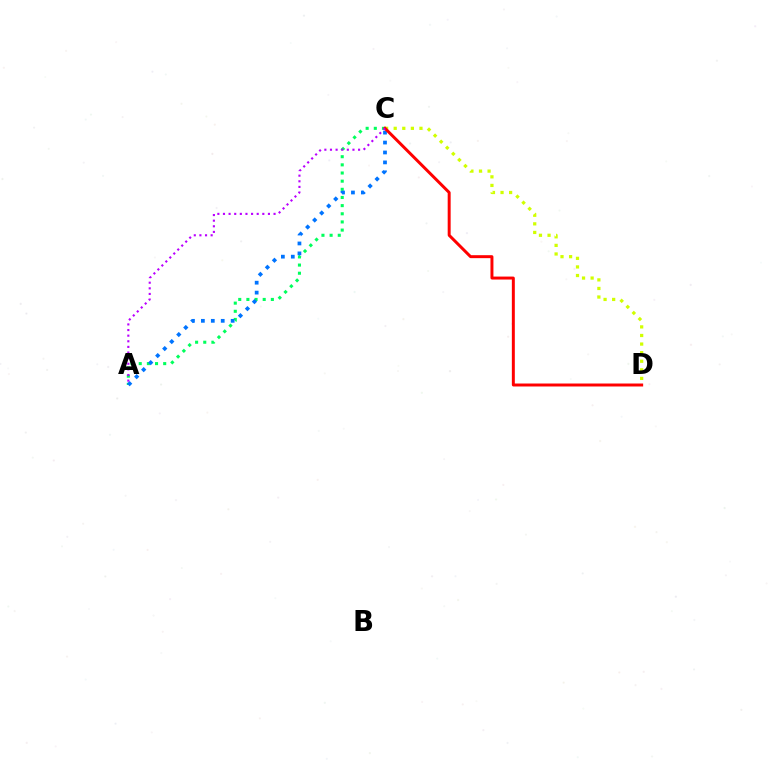{('A', 'C'): [{'color': '#00ff5c', 'line_style': 'dotted', 'thickness': 2.22}, {'color': '#0074ff', 'line_style': 'dotted', 'thickness': 2.7}, {'color': '#b900ff', 'line_style': 'dotted', 'thickness': 1.53}], ('C', 'D'): [{'color': '#d1ff00', 'line_style': 'dotted', 'thickness': 2.33}, {'color': '#ff0000', 'line_style': 'solid', 'thickness': 2.14}]}